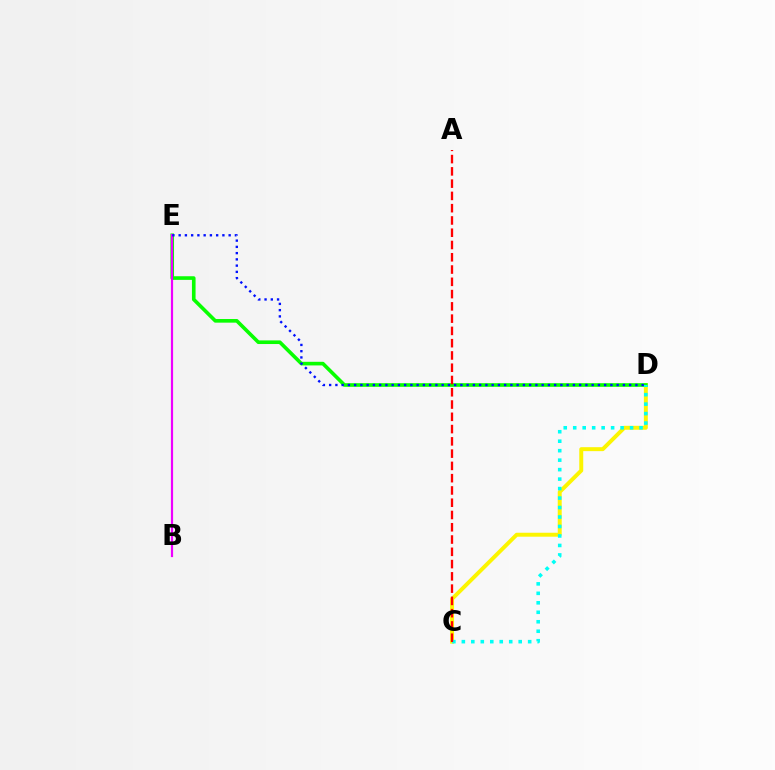{('C', 'D'): [{'color': '#fcf500', 'line_style': 'solid', 'thickness': 2.85}, {'color': '#00fff6', 'line_style': 'dotted', 'thickness': 2.57}], ('D', 'E'): [{'color': '#08ff00', 'line_style': 'solid', 'thickness': 2.61}, {'color': '#0010ff', 'line_style': 'dotted', 'thickness': 1.7}], ('B', 'E'): [{'color': '#ee00ff', 'line_style': 'solid', 'thickness': 1.58}], ('A', 'C'): [{'color': '#ff0000', 'line_style': 'dashed', 'thickness': 1.67}]}